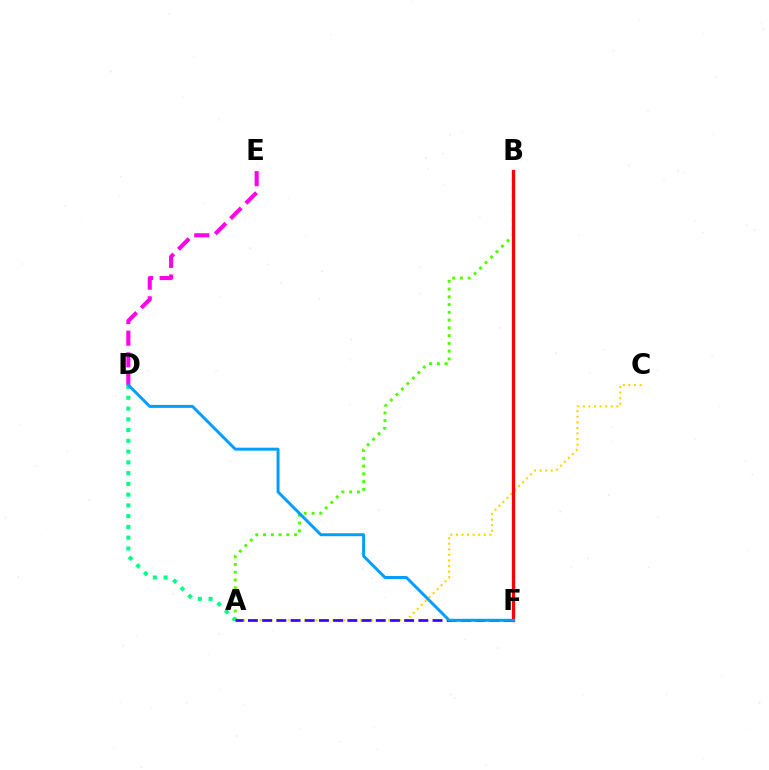{('A', 'B'): [{'color': '#4fff00', 'line_style': 'dotted', 'thickness': 2.11}], ('A', 'D'): [{'color': '#00ff86', 'line_style': 'dotted', 'thickness': 2.92}], ('D', 'E'): [{'color': '#ff00ed', 'line_style': 'dashed', 'thickness': 2.94}], ('A', 'C'): [{'color': '#ffd500', 'line_style': 'dotted', 'thickness': 1.52}], ('A', 'F'): [{'color': '#3700ff', 'line_style': 'dashed', 'thickness': 1.93}], ('B', 'F'): [{'color': '#ff0000', 'line_style': 'solid', 'thickness': 2.35}], ('D', 'F'): [{'color': '#009eff', 'line_style': 'solid', 'thickness': 2.13}]}